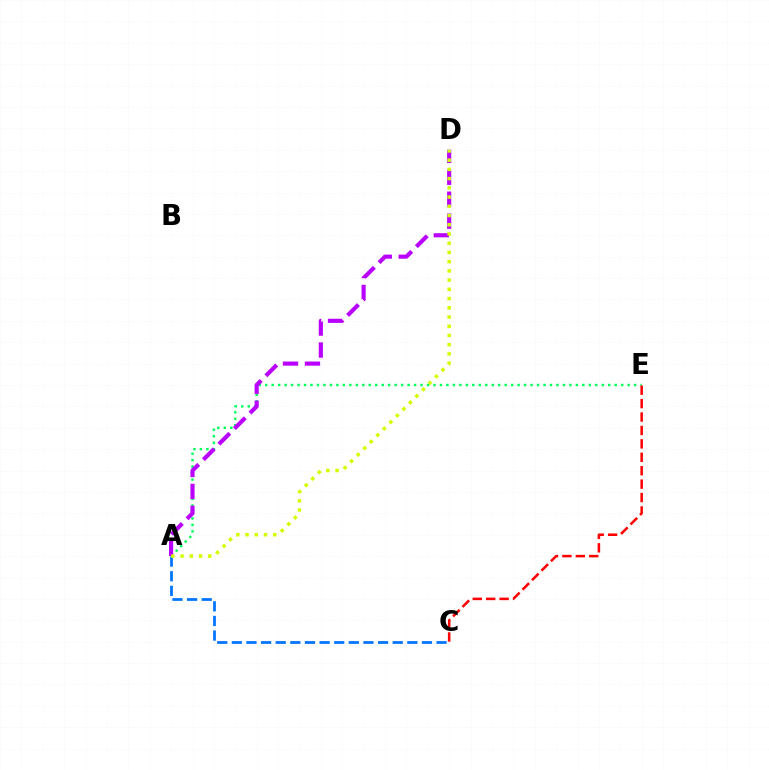{('A', 'E'): [{'color': '#00ff5c', 'line_style': 'dotted', 'thickness': 1.76}], ('A', 'D'): [{'color': '#b900ff', 'line_style': 'dashed', 'thickness': 2.98}, {'color': '#d1ff00', 'line_style': 'dotted', 'thickness': 2.51}], ('C', 'E'): [{'color': '#ff0000', 'line_style': 'dashed', 'thickness': 1.82}], ('A', 'C'): [{'color': '#0074ff', 'line_style': 'dashed', 'thickness': 1.99}]}